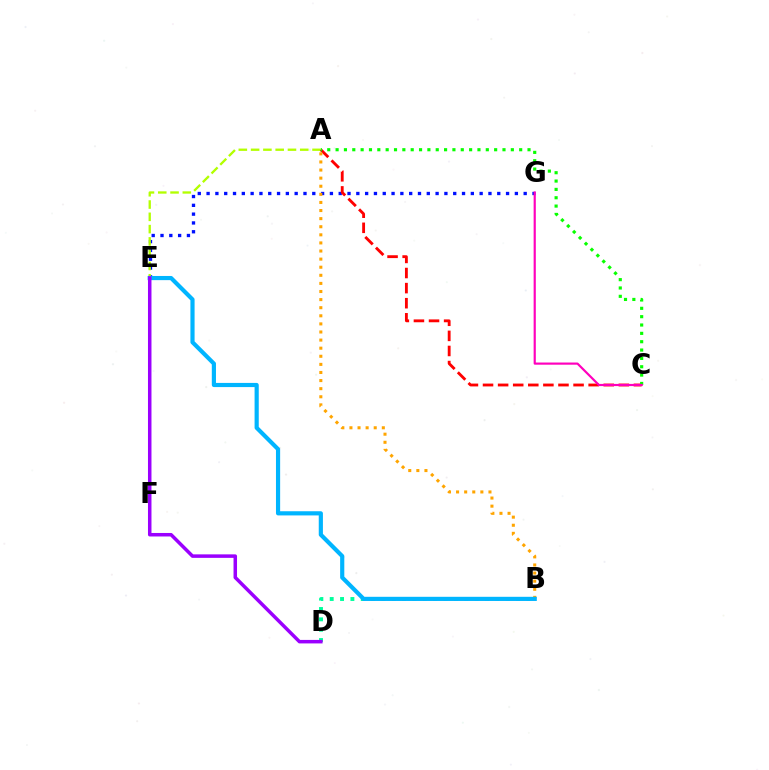{('E', 'G'): [{'color': '#0010ff', 'line_style': 'dotted', 'thickness': 2.39}], ('A', 'E'): [{'color': '#b3ff00', 'line_style': 'dashed', 'thickness': 1.67}], ('A', 'C'): [{'color': '#ff0000', 'line_style': 'dashed', 'thickness': 2.05}, {'color': '#08ff00', 'line_style': 'dotted', 'thickness': 2.27}], ('A', 'B'): [{'color': '#ffa500', 'line_style': 'dotted', 'thickness': 2.2}], ('B', 'D'): [{'color': '#00ff9d', 'line_style': 'dotted', 'thickness': 2.81}], ('B', 'E'): [{'color': '#00b5ff', 'line_style': 'solid', 'thickness': 3.0}], ('D', 'E'): [{'color': '#9b00ff', 'line_style': 'solid', 'thickness': 2.52}], ('C', 'G'): [{'color': '#ff00bd', 'line_style': 'solid', 'thickness': 1.57}]}